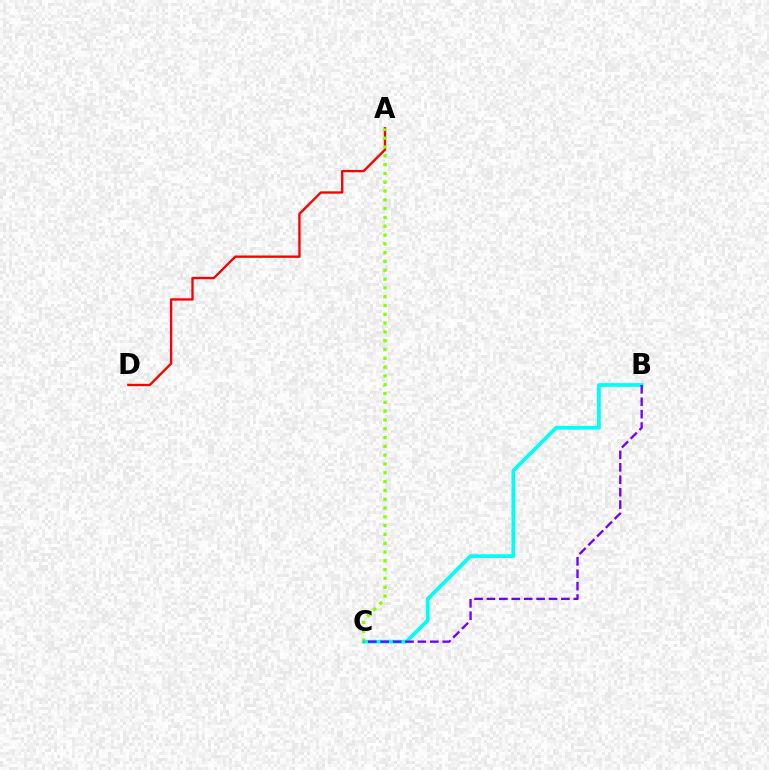{('B', 'C'): [{'color': '#00fff6', 'line_style': 'solid', 'thickness': 2.69}, {'color': '#7200ff', 'line_style': 'dashed', 'thickness': 1.69}], ('A', 'D'): [{'color': '#ff0000', 'line_style': 'solid', 'thickness': 1.7}], ('A', 'C'): [{'color': '#84ff00', 'line_style': 'dotted', 'thickness': 2.39}]}